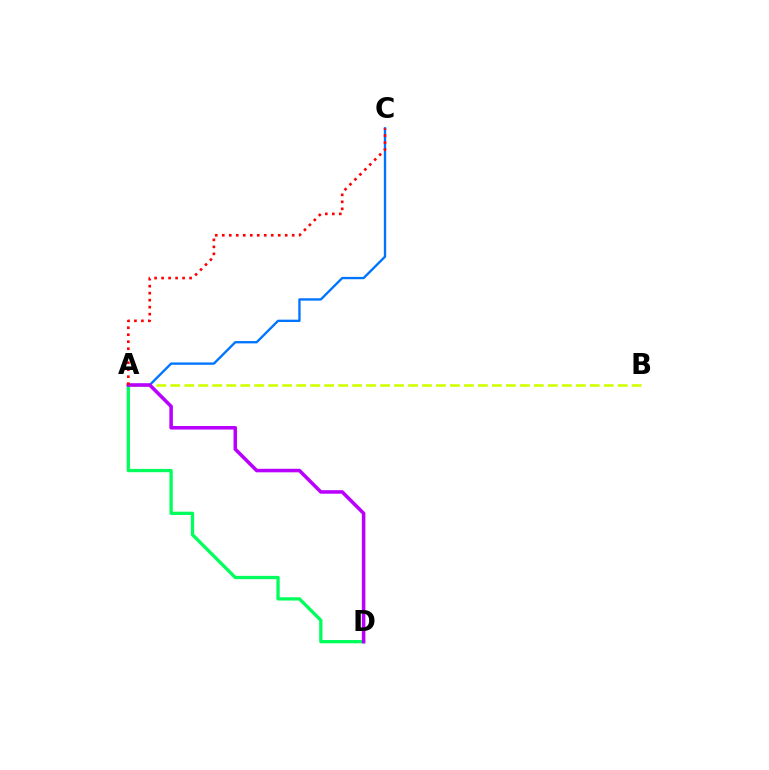{('A', 'B'): [{'color': '#d1ff00', 'line_style': 'dashed', 'thickness': 1.9}], ('A', 'D'): [{'color': '#00ff5c', 'line_style': 'solid', 'thickness': 2.37}, {'color': '#b900ff', 'line_style': 'solid', 'thickness': 2.55}], ('A', 'C'): [{'color': '#0074ff', 'line_style': 'solid', 'thickness': 1.69}, {'color': '#ff0000', 'line_style': 'dotted', 'thickness': 1.9}]}